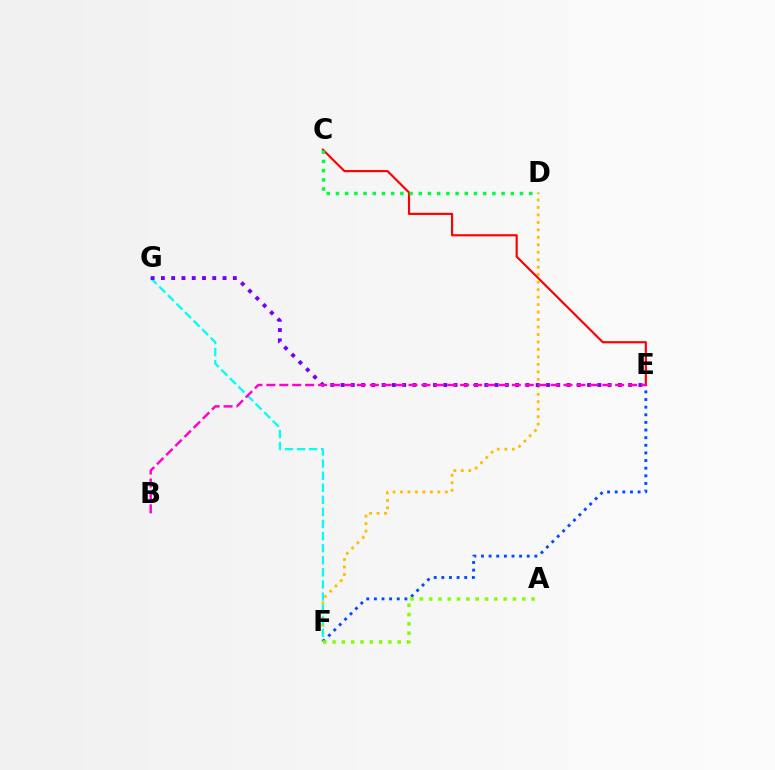{('D', 'F'): [{'color': '#ffbd00', 'line_style': 'dotted', 'thickness': 2.03}], ('E', 'F'): [{'color': '#004bff', 'line_style': 'dotted', 'thickness': 2.07}], ('F', 'G'): [{'color': '#00fff6', 'line_style': 'dashed', 'thickness': 1.64}], ('C', 'E'): [{'color': '#ff0000', 'line_style': 'solid', 'thickness': 1.55}], ('E', 'G'): [{'color': '#7200ff', 'line_style': 'dotted', 'thickness': 2.79}], ('B', 'E'): [{'color': '#ff00cf', 'line_style': 'dashed', 'thickness': 1.75}], ('C', 'D'): [{'color': '#00ff39', 'line_style': 'dotted', 'thickness': 2.5}], ('A', 'F'): [{'color': '#84ff00', 'line_style': 'dotted', 'thickness': 2.53}]}